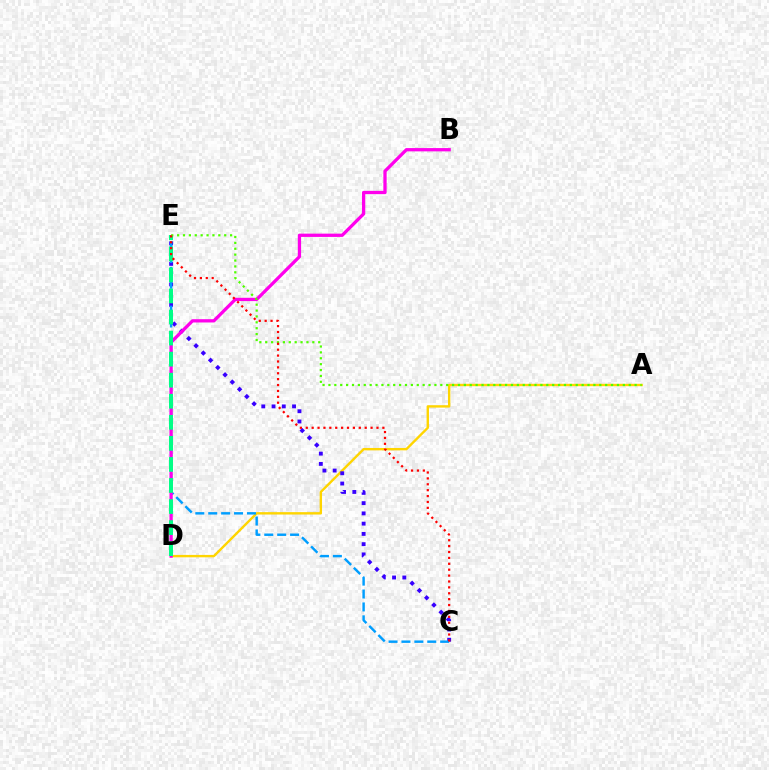{('A', 'D'): [{'color': '#ffd500', 'line_style': 'solid', 'thickness': 1.72}], ('C', 'E'): [{'color': '#3700ff', 'line_style': 'dotted', 'thickness': 2.79}, {'color': '#009eff', 'line_style': 'dashed', 'thickness': 1.75}, {'color': '#ff0000', 'line_style': 'dotted', 'thickness': 1.6}], ('B', 'D'): [{'color': '#ff00ed', 'line_style': 'solid', 'thickness': 2.36}], ('D', 'E'): [{'color': '#00ff86', 'line_style': 'dashed', 'thickness': 2.86}], ('A', 'E'): [{'color': '#4fff00', 'line_style': 'dotted', 'thickness': 1.6}]}